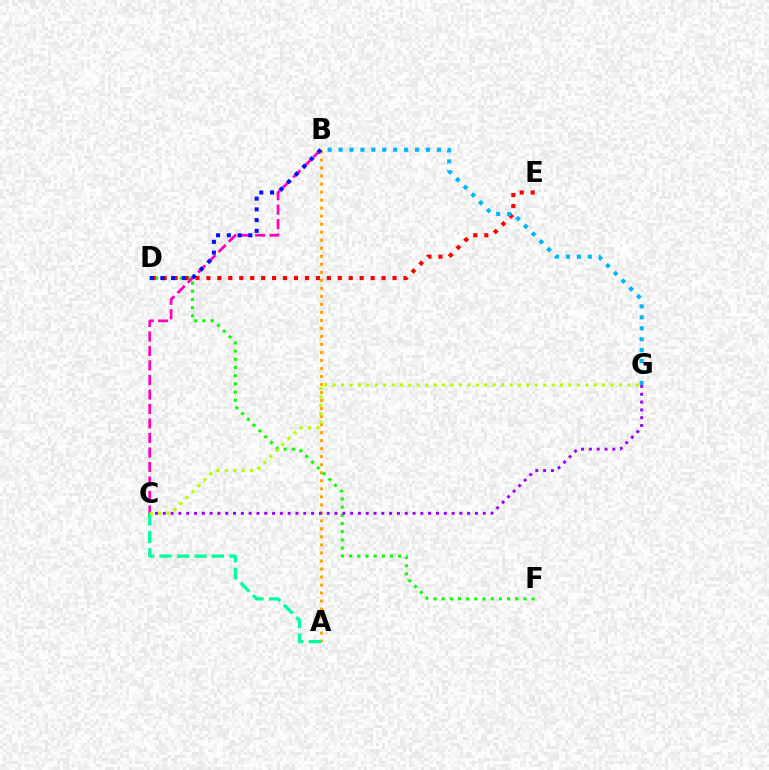{('A', 'B'): [{'color': '#ffa500', 'line_style': 'dotted', 'thickness': 2.18}], ('D', 'F'): [{'color': '#08ff00', 'line_style': 'dotted', 'thickness': 2.22}], ('A', 'C'): [{'color': '#00ff9d', 'line_style': 'dashed', 'thickness': 2.37}], ('D', 'E'): [{'color': '#ff0000', 'line_style': 'dotted', 'thickness': 2.97}], ('B', 'C'): [{'color': '#ff00bd', 'line_style': 'dashed', 'thickness': 1.97}], ('C', 'G'): [{'color': '#9b00ff', 'line_style': 'dotted', 'thickness': 2.12}, {'color': '#b3ff00', 'line_style': 'dotted', 'thickness': 2.29}], ('B', 'D'): [{'color': '#0010ff', 'line_style': 'dotted', 'thickness': 2.92}], ('B', 'G'): [{'color': '#00b5ff', 'line_style': 'dotted', 'thickness': 2.97}]}